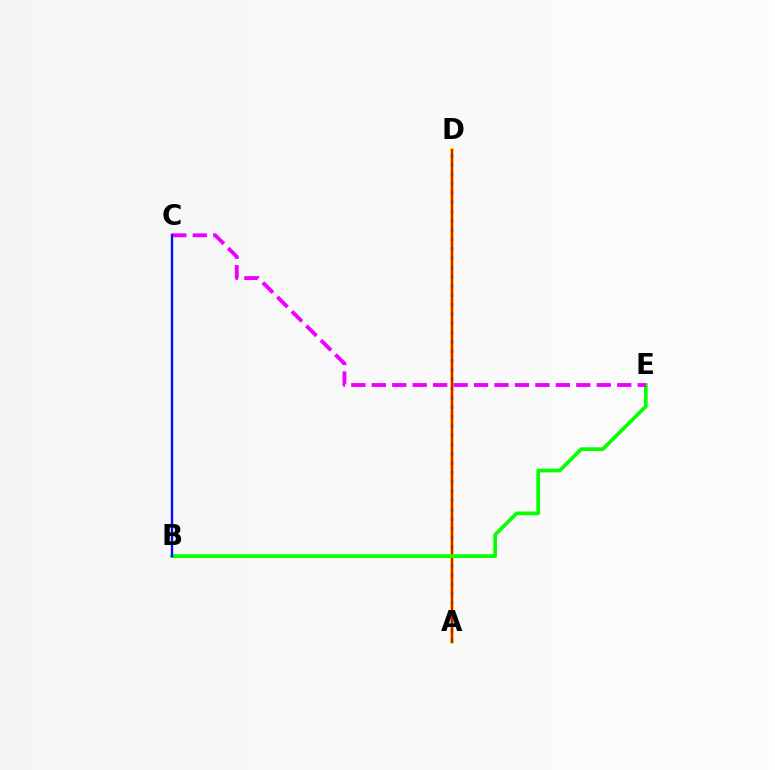{('A', 'D'): [{'color': '#fcf500', 'line_style': 'solid', 'thickness': 2.92}, {'color': '#00fff6', 'line_style': 'dotted', 'thickness': 2.53}, {'color': '#ff0000', 'line_style': 'solid', 'thickness': 1.59}], ('B', 'E'): [{'color': '#08ff00', 'line_style': 'solid', 'thickness': 2.67}], ('C', 'E'): [{'color': '#ee00ff', 'line_style': 'dashed', 'thickness': 2.78}], ('B', 'C'): [{'color': '#0010ff', 'line_style': 'solid', 'thickness': 1.69}]}